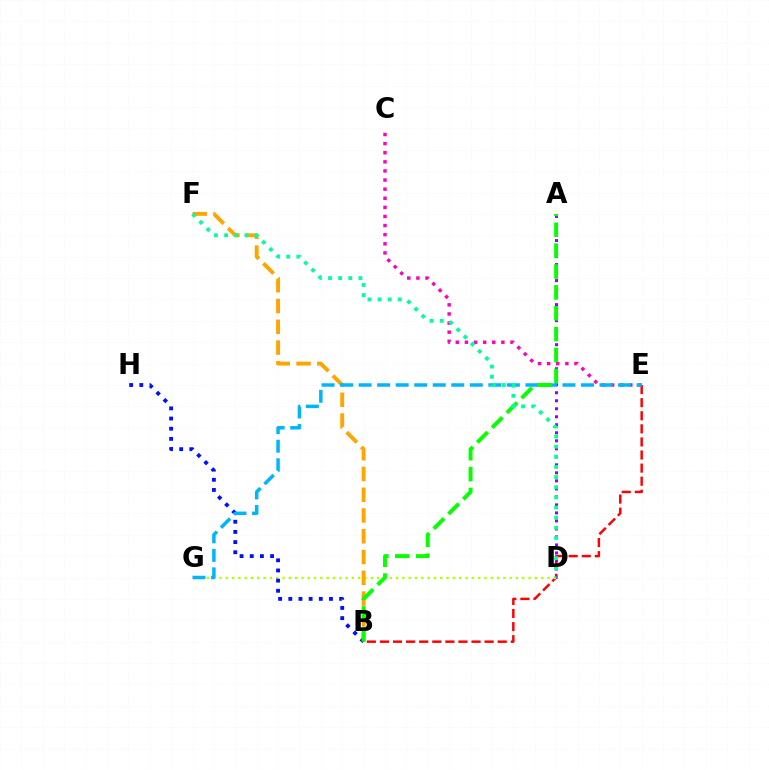{('B', 'E'): [{'color': '#ff0000', 'line_style': 'dashed', 'thickness': 1.78}], ('C', 'E'): [{'color': '#ff00bd', 'line_style': 'dotted', 'thickness': 2.47}], ('A', 'D'): [{'color': '#9b00ff', 'line_style': 'dotted', 'thickness': 2.18}], ('D', 'G'): [{'color': '#b3ff00', 'line_style': 'dotted', 'thickness': 1.71}], ('B', 'F'): [{'color': '#ffa500', 'line_style': 'dashed', 'thickness': 2.82}], ('B', 'H'): [{'color': '#0010ff', 'line_style': 'dotted', 'thickness': 2.76}], ('E', 'G'): [{'color': '#00b5ff', 'line_style': 'dashed', 'thickness': 2.52}], ('A', 'B'): [{'color': '#08ff00', 'line_style': 'dashed', 'thickness': 2.84}], ('D', 'F'): [{'color': '#00ff9d', 'line_style': 'dotted', 'thickness': 2.75}]}